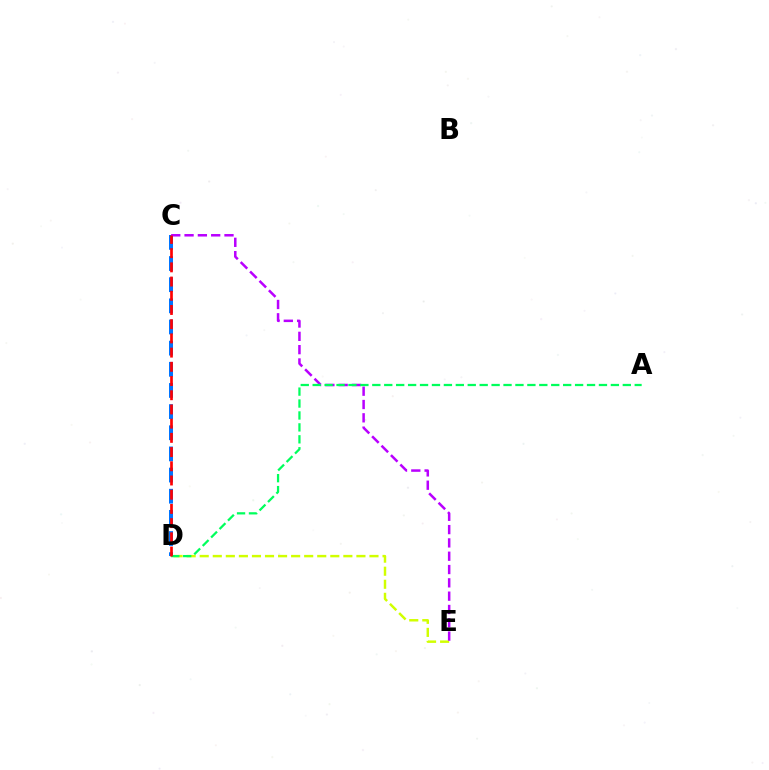{('D', 'E'): [{'color': '#d1ff00', 'line_style': 'dashed', 'thickness': 1.77}], ('C', 'D'): [{'color': '#0074ff', 'line_style': 'dashed', 'thickness': 2.87}, {'color': '#ff0000', 'line_style': 'dashed', 'thickness': 1.93}], ('C', 'E'): [{'color': '#b900ff', 'line_style': 'dashed', 'thickness': 1.81}], ('A', 'D'): [{'color': '#00ff5c', 'line_style': 'dashed', 'thickness': 1.62}]}